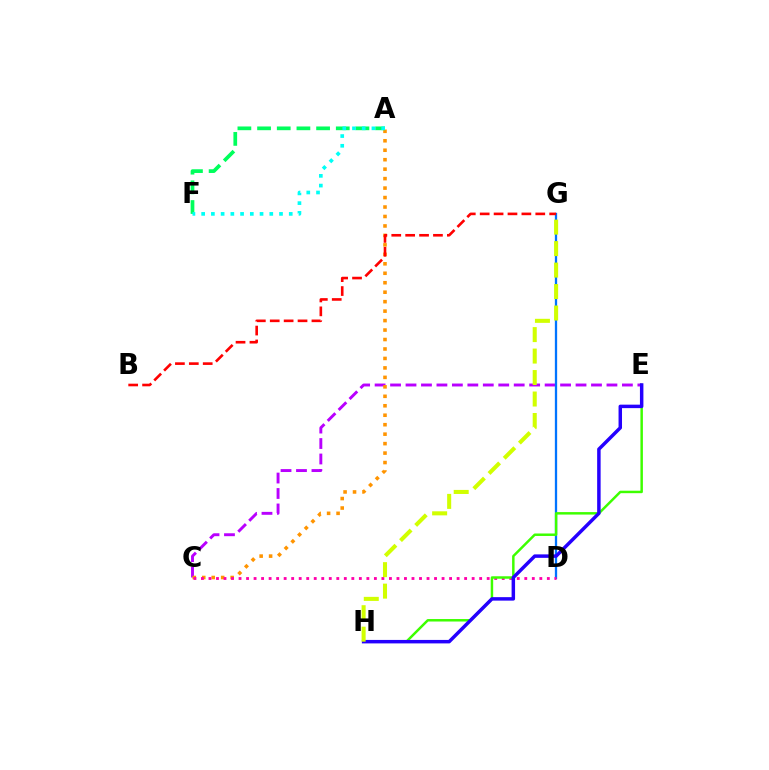{('C', 'E'): [{'color': '#b900ff', 'line_style': 'dashed', 'thickness': 2.1}], ('D', 'G'): [{'color': '#0074ff', 'line_style': 'solid', 'thickness': 1.65}], ('A', 'C'): [{'color': '#ff9400', 'line_style': 'dotted', 'thickness': 2.57}], ('A', 'F'): [{'color': '#00ff5c', 'line_style': 'dashed', 'thickness': 2.67}, {'color': '#00fff6', 'line_style': 'dotted', 'thickness': 2.64}], ('C', 'D'): [{'color': '#ff00ac', 'line_style': 'dotted', 'thickness': 2.04}], ('E', 'H'): [{'color': '#3dff00', 'line_style': 'solid', 'thickness': 1.78}, {'color': '#2500ff', 'line_style': 'solid', 'thickness': 2.5}], ('B', 'G'): [{'color': '#ff0000', 'line_style': 'dashed', 'thickness': 1.89}], ('G', 'H'): [{'color': '#d1ff00', 'line_style': 'dashed', 'thickness': 2.92}]}